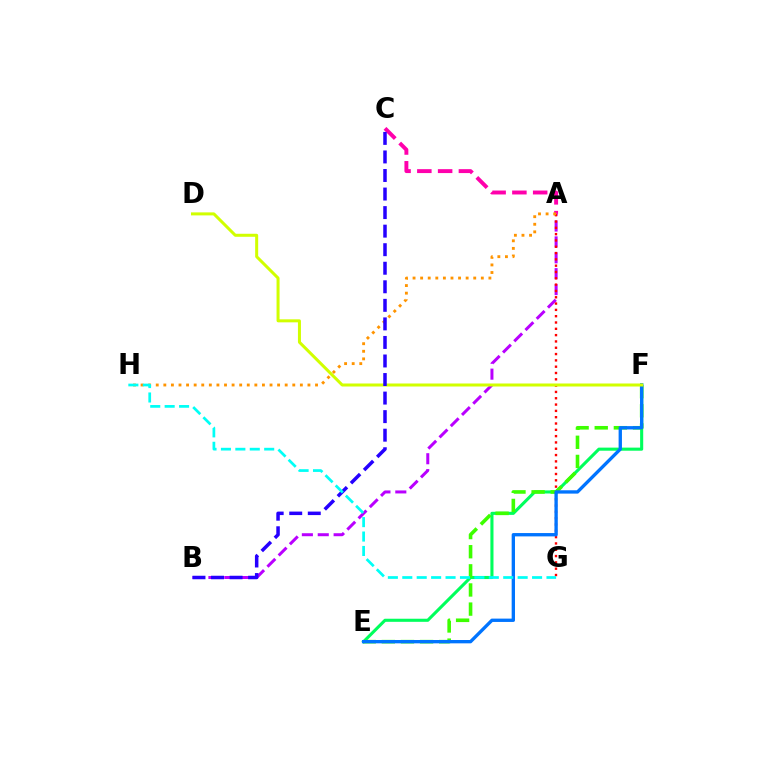{('A', 'C'): [{'color': '#ff00ac', 'line_style': 'dashed', 'thickness': 2.82}], ('E', 'F'): [{'color': '#00ff5c', 'line_style': 'solid', 'thickness': 2.22}, {'color': '#3dff00', 'line_style': 'dashed', 'thickness': 2.6}, {'color': '#0074ff', 'line_style': 'solid', 'thickness': 2.4}], ('A', 'B'): [{'color': '#b900ff', 'line_style': 'dashed', 'thickness': 2.16}], ('A', 'G'): [{'color': '#ff0000', 'line_style': 'dotted', 'thickness': 1.72}], ('A', 'H'): [{'color': '#ff9400', 'line_style': 'dotted', 'thickness': 2.06}], ('D', 'F'): [{'color': '#d1ff00', 'line_style': 'solid', 'thickness': 2.17}], ('B', 'C'): [{'color': '#2500ff', 'line_style': 'dashed', 'thickness': 2.52}], ('G', 'H'): [{'color': '#00fff6', 'line_style': 'dashed', 'thickness': 1.96}]}